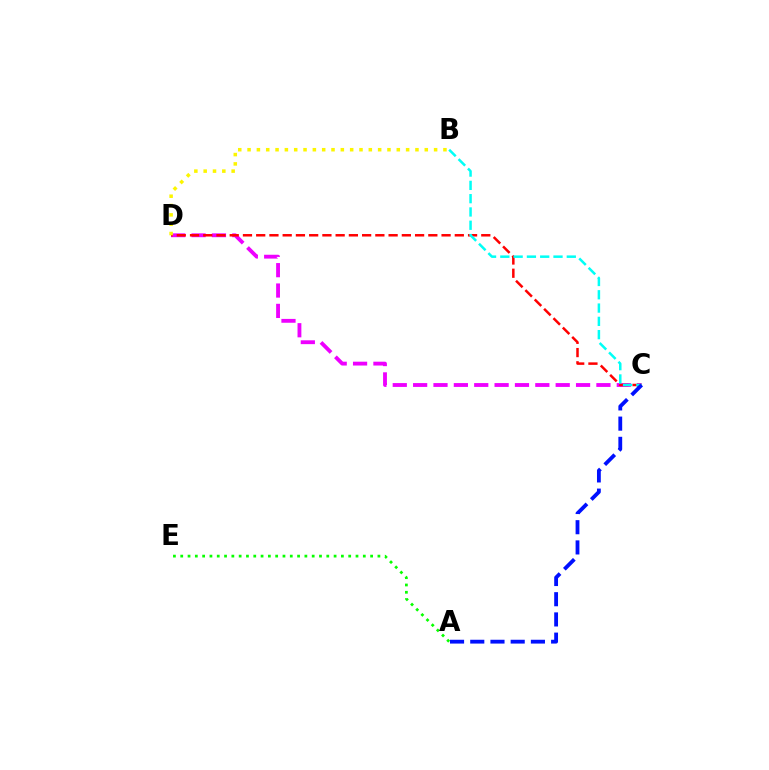{('C', 'D'): [{'color': '#ee00ff', 'line_style': 'dashed', 'thickness': 2.77}, {'color': '#ff0000', 'line_style': 'dashed', 'thickness': 1.8}], ('A', 'E'): [{'color': '#08ff00', 'line_style': 'dotted', 'thickness': 1.98}], ('B', 'C'): [{'color': '#00fff6', 'line_style': 'dashed', 'thickness': 1.81}], ('B', 'D'): [{'color': '#fcf500', 'line_style': 'dotted', 'thickness': 2.53}], ('A', 'C'): [{'color': '#0010ff', 'line_style': 'dashed', 'thickness': 2.75}]}